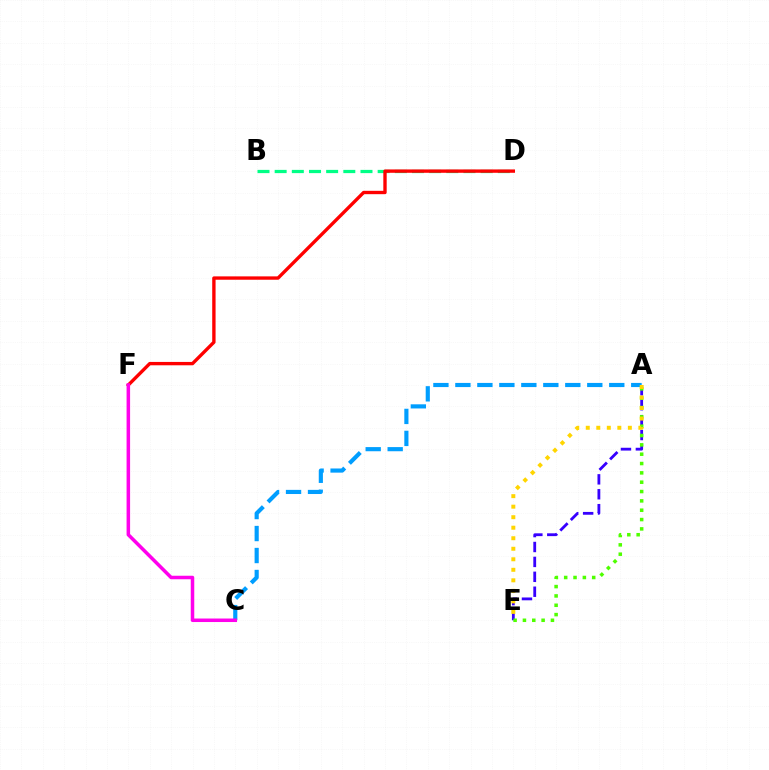{('A', 'E'): [{'color': '#3700ff', 'line_style': 'dashed', 'thickness': 2.03}, {'color': '#4fff00', 'line_style': 'dotted', 'thickness': 2.54}, {'color': '#ffd500', 'line_style': 'dotted', 'thickness': 2.86}], ('B', 'D'): [{'color': '#00ff86', 'line_style': 'dashed', 'thickness': 2.33}], ('A', 'C'): [{'color': '#009eff', 'line_style': 'dashed', 'thickness': 2.99}], ('D', 'F'): [{'color': '#ff0000', 'line_style': 'solid', 'thickness': 2.42}], ('C', 'F'): [{'color': '#ff00ed', 'line_style': 'solid', 'thickness': 2.53}]}